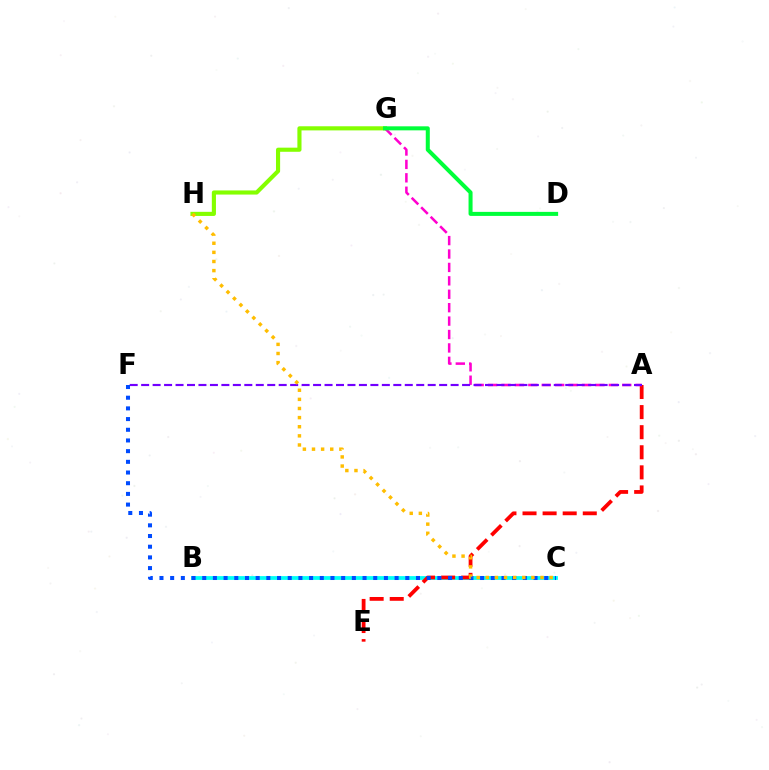{('G', 'H'): [{'color': '#84ff00', 'line_style': 'solid', 'thickness': 2.97}], ('B', 'C'): [{'color': '#00fff6', 'line_style': 'solid', 'thickness': 2.73}], ('A', 'E'): [{'color': '#ff0000', 'line_style': 'dashed', 'thickness': 2.73}], ('A', 'G'): [{'color': '#ff00cf', 'line_style': 'dashed', 'thickness': 1.82}], ('D', 'G'): [{'color': '#00ff39', 'line_style': 'solid', 'thickness': 2.9}], ('A', 'F'): [{'color': '#7200ff', 'line_style': 'dashed', 'thickness': 1.56}], ('C', 'F'): [{'color': '#004bff', 'line_style': 'dotted', 'thickness': 2.9}], ('C', 'H'): [{'color': '#ffbd00', 'line_style': 'dotted', 'thickness': 2.48}]}